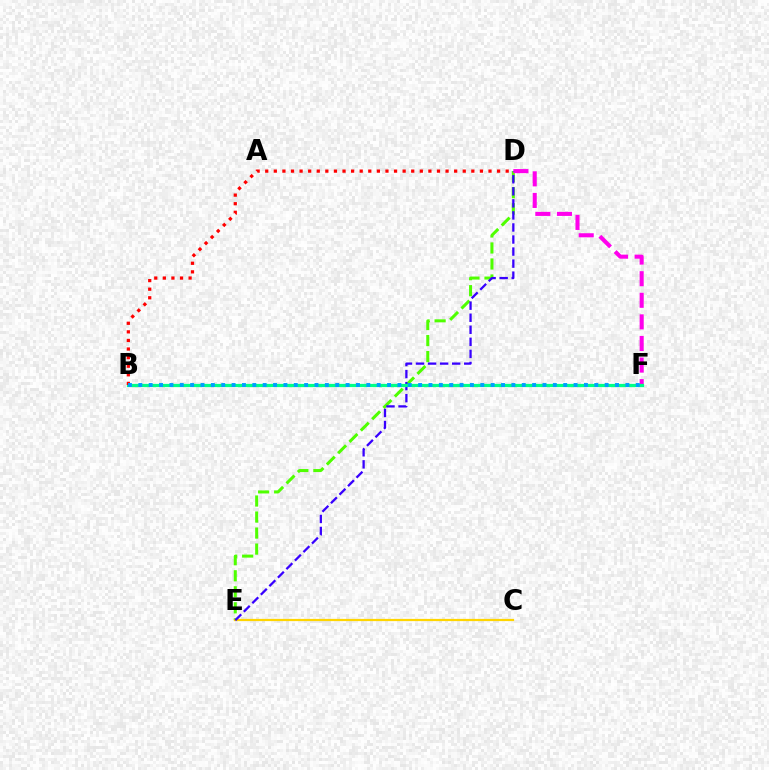{('D', 'E'): [{'color': '#4fff00', 'line_style': 'dashed', 'thickness': 2.18}, {'color': '#3700ff', 'line_style': 'dashed', 'thickness': 1.64}], ('D', 'F'): [{'color': '#ff00ed', 'line_style': 'dashed', 'thickness': 2.93}], ('C', 'E'): [{'color': '#ffd500', 'line_style': 'solid', 'thickness': 1.6}], ('B', 'F'): [{'color': '#00ff86', 'line_style': 'solid', 'thickness': 2.32}, {'color': '#009eff', 'line_style': 'dotted', 'thickness': 2.82}], ('B', 'D'): [{'color': '#ff0000', 'line_style': 'dotted', 'thickness': 2.33}]}